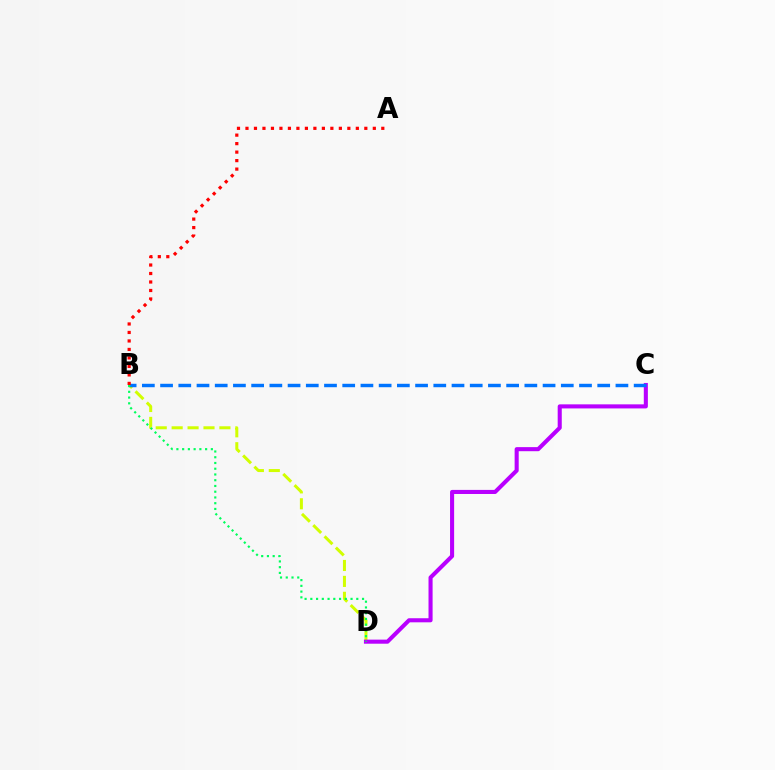{('B', 'D'): [{'color': '#d1ff00', 'line_style': 'dashed', 'thickness': 2.16}, {'color': '#00ff5c', 'line_style': 'dotted', 'thickness': 1.56}], ('C', 'D'): [{'color': '#b900ff', 'line_style': 'solid', 'thickness': 2.94}], ('B', 'C'): [{'color': '#0074ff', 'line_style': 'dashed', 'thickness': 2.47}], ('A', 'B'): [{'color': '#ff0000', 'line_style': 'dotted', 'thickness': 2.31}]}